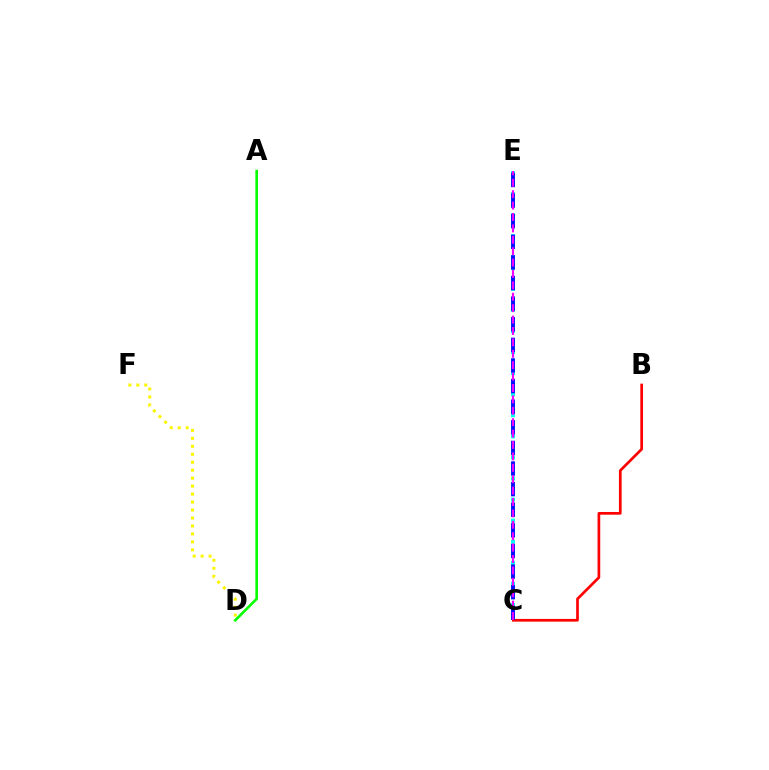{('A', 'D'): [{'color': '#08ff00', 'line_style': 'solid', 'thickness': 1.9}], ('B', 'C'): [{'color': '#ff0000', 'line_style': 'solid', 'thickness': 1.94}], ('D', 'F'): [{'color': '#fcf500', 'line_style': 'dotted', 'thickness': 2.16}], ('C', 'E'): [{'color': '#00fff6', 'line_style': 'dotted', 'thickness': 2.86}, {'color': '#0010ff', 'line_style': 'dashed', 'thickness': 2.8}, {'color': '#ee00ff', 'line_style': 'dashed', 'thickness': 1.55}]}